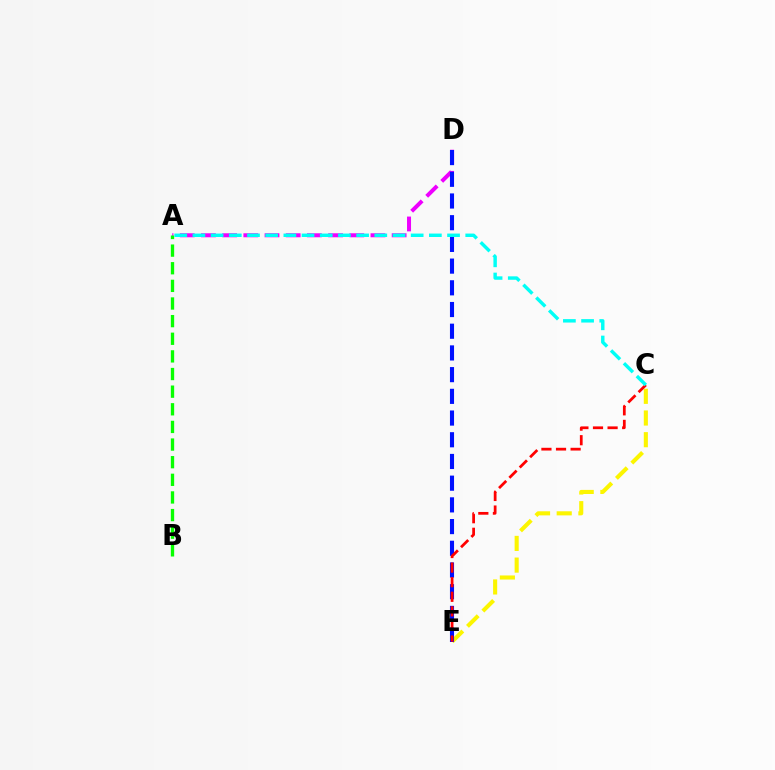{('A', 'D'): [{'color': '#ee00ff', 'line_style': 'dashed', 'thickness': 2.88}], ('C', 'E'): [{'color': '#fcf500', 'line_style': 'dashed', 'thickness': 2.95}, {'color': '#ff0000', 'line_style': 'dashed', 'thickness': 1.98}], ('D', 'E'): [{'color': '#0010ff', 'line_style': 'dashed', 'thickness': 2.95}], ('A', 'B'): [{'color': '#08ff00', 'line_style': 'dashed', 'thickness': 2.4}], ('A', 'C'): [{'color': '#00fff6', 'line_style': 'dashed', 'thickness': 2.47}]}